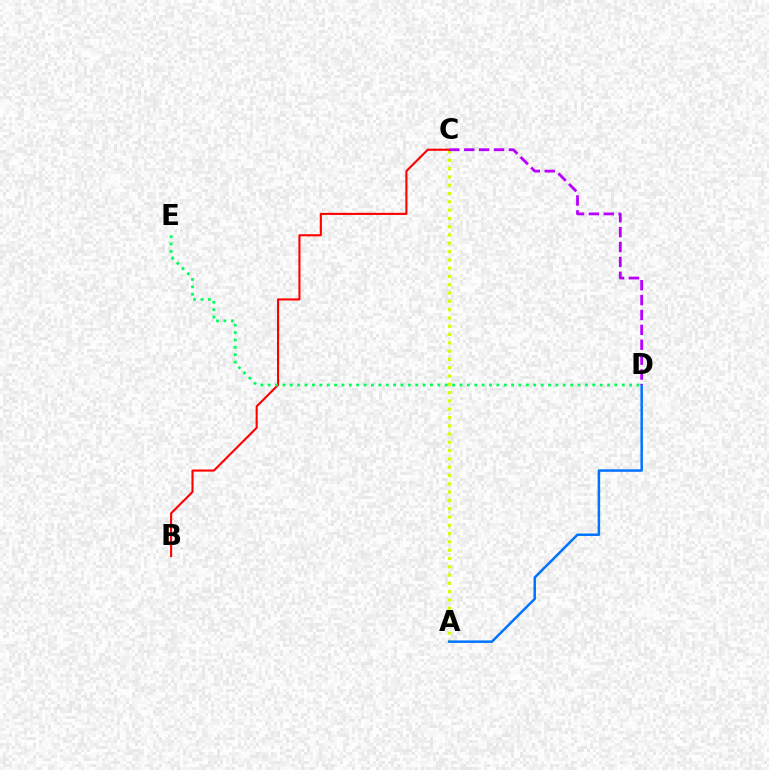{('A', 'C'): [{'color': '#d1ff00', 'line_style': 'dotted', 'thickness': 2.25}], ('A', 'D'): [{'color': '#0074ff', 'line_style': 'solid', 'thickness': 1.8}], ('B', 'C'): [{'color': '#ff0000', 'line_style': 'solid', 'thickness': 1.51}], ('D', 'E'): [{'color': '#00ff5c', 'line_style': 'dotted', 'thickness': 2.0}], ('C', 'D'): [{'color': '#b900ff', 'line_style': 'dashed', 'thickness': 2.02}]}